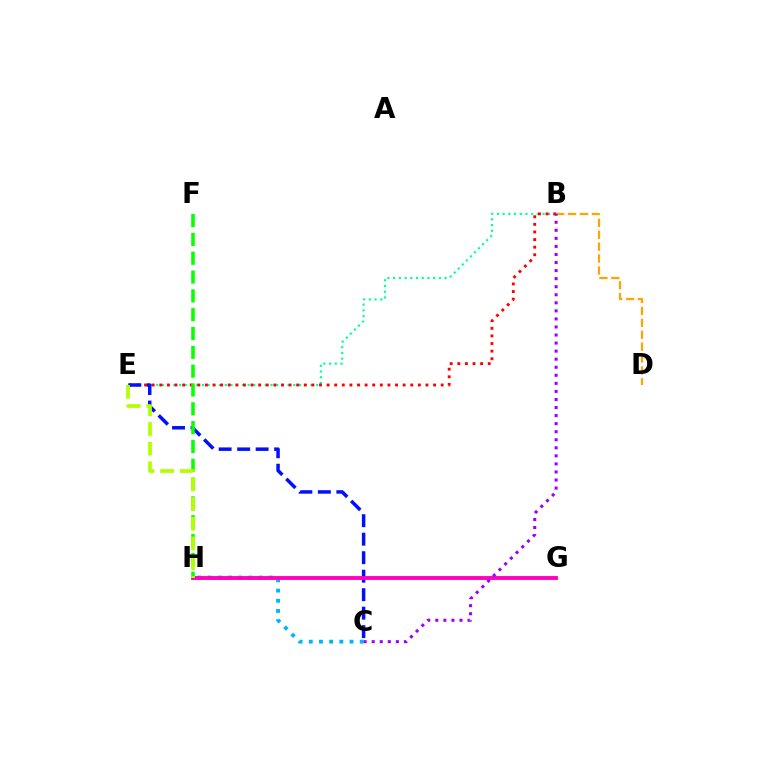{('C', 'H'): [{'color': '#00b5ff', 'line_style': 'dotted', 'thickness': 2.77}], ('B', 'E'): [{'color': '#00ff9d', 'line_style': 'dotted', 'thickness': 1.55}, {'color': '#ff0000', 'line_style': 'dotted', 'thickness': 2.07}], ('B', 'D'): [{'color': '#ffa500', 'line_style': 'dashed', 'thickness': 1.62}], ('C', 'E'): [{'color': '#0010ff', 'line_style': 'dashed', 'thickness': 2.51}], ('F', 'H'): [{'color': '#08ff00', 'line_style': 'dashed', 'thickness': 2.56}], ('G', 'H'): [{'color': '#ff00bd', 'line_style': 'solid', 'thickness': 2.79}], ('E', 'H'): [{'color': '#b3ff00', 'line_style': 'dashed', 'thickness': 2.68}], ('B', 'C'): [{'color': '#9b00ff', 'line_style': 'dotted', 'thickness': 2.19}]}